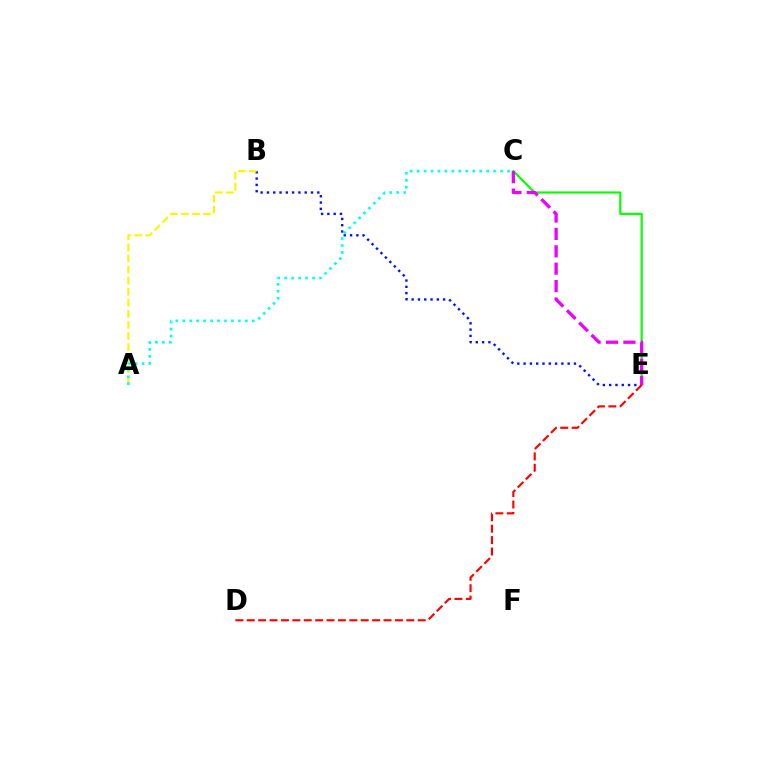{('B', 'E'): [{'color': '#0010ff', 'line_style': 'dotted', 'thickness': 1.71}], ('A', 'B'): [{'color': '#fcf500', 'line_style': 'dashed', 'thickness': 1.5}], ('A', 'C'): [{'color': '#00fff6', 'line_style': 'dotted', 'thickness': 1.89}], ('C', 'E'): [{'color': '#08ff00', 'line_style': 'solid', 'thickness': 1.56}, {'color': '#ee00ff', 'line_style': 'dashed', 'thickness': 2.36}], ('D', 'E'): [{'color': '#ff0000', 'line_style': 'dashed', 'thickness': 1.55}]}